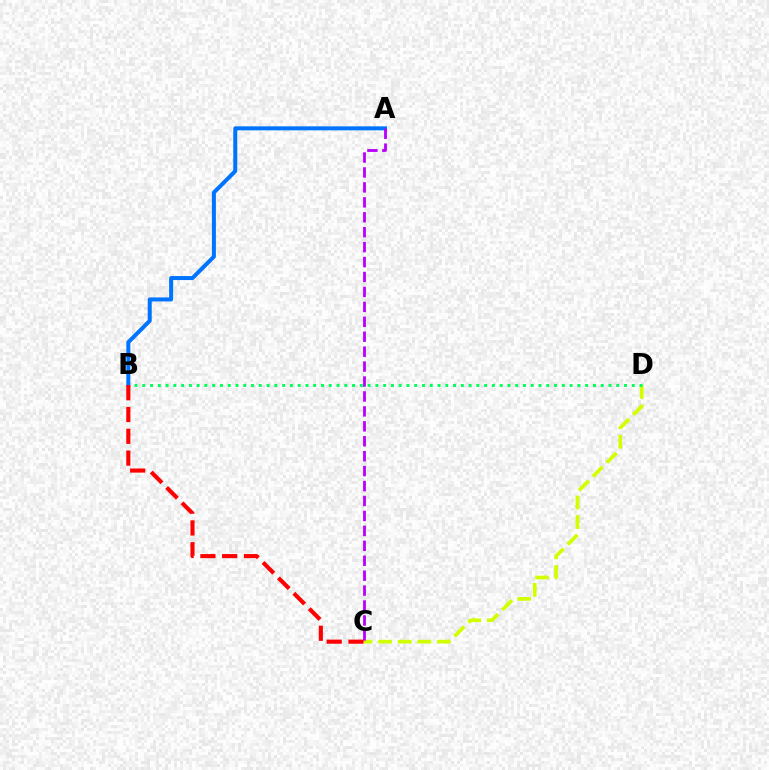{('C', 'D'): [{'color': '#d1ff00', 'line_style': 'dashed', 'thickness': 2.66}], ('B', 'D'): [{'color': '#00ff5c', 'line_style': 'dotted', 'thickness': 2.11}], ('A', 'B'): [{'color': '#0074ff', 'line_style': 'solid', 'thickness': 2.88}], ('A', 'C'): [{'color': '#b900ff', 'line_style': 'dashed', 'thickness': 2.03}], ('B', 'C'): [{'color': '#ff0000', 'line_style': 'dashed', 'thickness': 2.96}]}